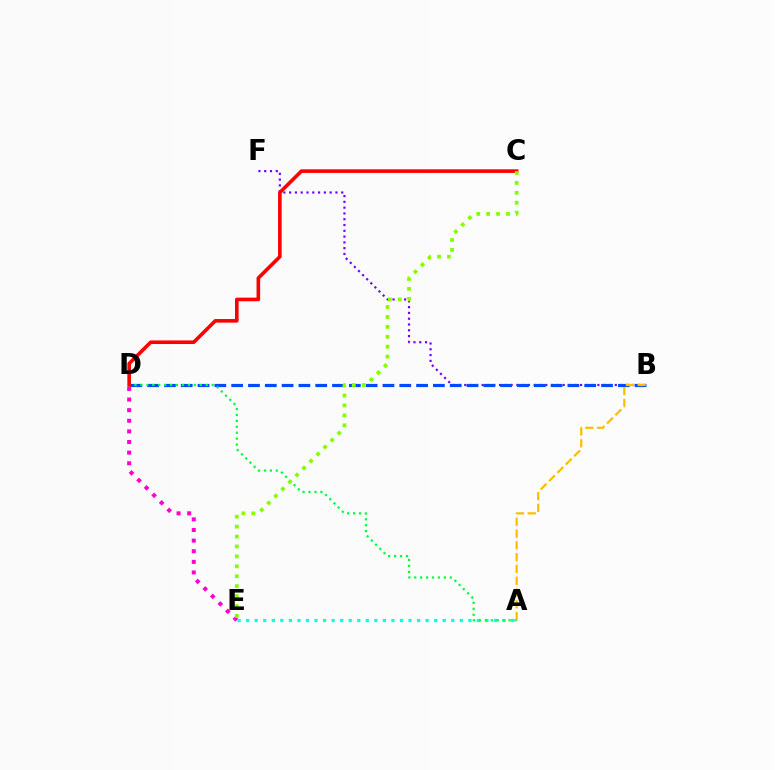{('D', 'E'): [{'color': '#ff00cf', 'line_style': 'dotted', 'thickness': 2.89}], ('A', 'E'): [{'color': '#00fff6', 'line_style': 'dotted', 'thickness': 2.32}], ('B', 'F'): [{'color': '#7200ff', 'line_style': 'dotted', 'thickness': 1.57}], ('B', 'D'): [{'color': '#004bff', 'line_style': 'dashed', 'thickness': 2.28}], ('A', 'D'): [{'color': '#00ff39', 'line_style': 'dotted', 'thickness': 1.61}], ('C', 'D'): [{'color': '#ff0000', 'line_style': 'solid', 'thickness': 2.59}], ('A', 'B'): [{'color': '#ffbd00', 'line_style': 'dashed', 'thickness': 1.6}], ('C', 'E'): [{'color': '#84ff00', 'line_style': 'dotted', 'thickness': 2.69}]}